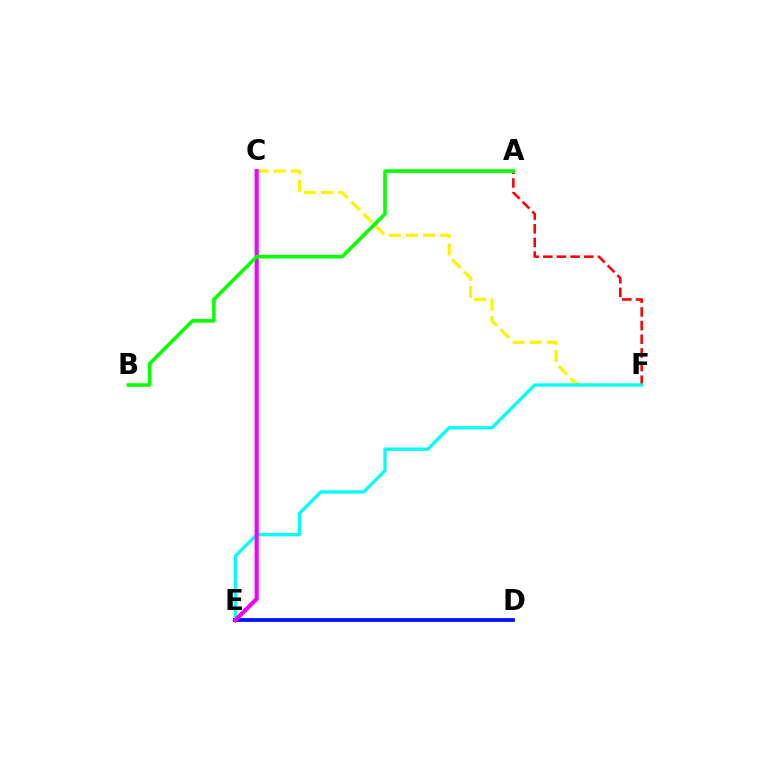{('C', 'F'): [{'color': '#fcf500', 'line_style': 'dashed', 'thickness': 2.33}], ('A', 'F'): [{'color': '#ff0000', 'line_style': 'dashed', 'thickness': 1.86}], ('E', 'F'): [{'color': '#00fff6', 'line_style': 'solid', 'thickness': 2.37}], ('D', 'E'): [{'color': '#0010ff', 'line_style': 'solid', 'thickness': 2.72}], ('C', 'E'): [{'color': '#ee00ff', 'line_style': 'solid', 'thickness': 2.94}], ('A', 'B'): [{'color': '#08ff00', 'line_style': 'solid', 'thickness': 2.57}]}